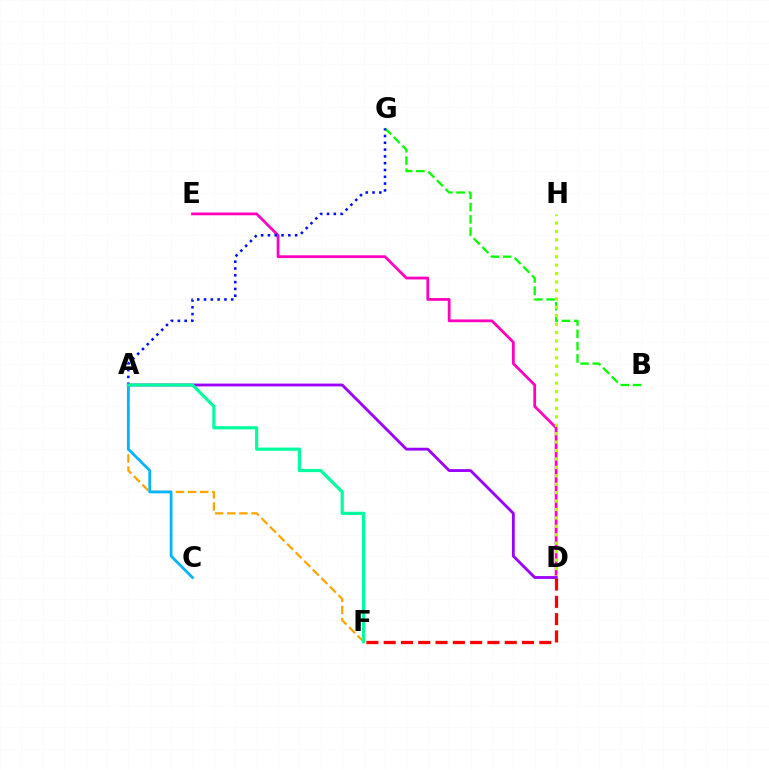{('B', 'G'): [{'color': '#08ff00', 'line_style': 'dashed', 'thickness': 1.67}], ('D', 'E'): [{'color': '#ff00bd', 'line_style': 'solid', 'thickness': 2.0}], ('D', 'H'): [{'color': '#b3ff00', 'line_style': 'dotted', 'thickness': 2.29}], ('A', 'F'): [{'color': '#ffa500', 'line_style': 'dashed', 'thickness': 1.65}, {'color': '#00ff9d', 'line_style': 'solid', 'thickness': 2.29}], ('A', 'C'): [{'color': '#00b5ff', 'line_style': 'solid', 'thickness': 1.98}], ('A', 'G'): [{'color': '#0010ff', 'line_style': 'dotted', 'thickness': 1.85}], ('A', 'D'): [{'color': '#9b00ff', 'line_style': 'solid', 'thickness': 2.04}], ('D', 'F'): [{'color': '#ff0000', 'line_style': 'dashed', 'thickness': 2.35}]}